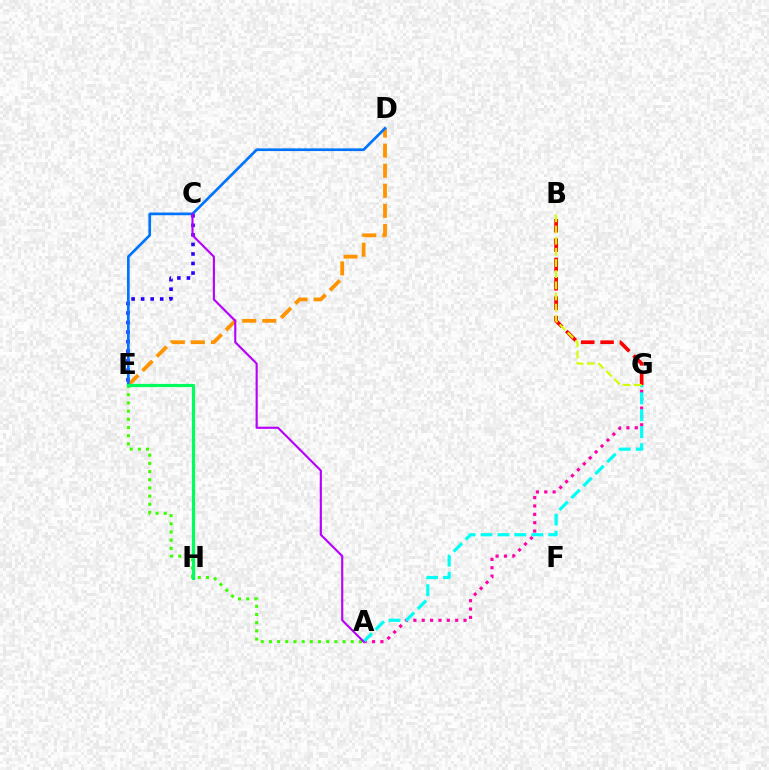{('B', 'G'): [{'color': '#ff0000', 'line_style': 'dashed', 'thickness': 2.63}, {'color': '#d1ff00', 'line_style': 'dashed', 'thickness': 1.52}], ('D', 'E'): [{'color': '#ff9400', 'line_style': 'dashed', 'thickness': 2.73}, {'color': '#0074ff', 'line_style': 'solid', 'thickness': 1.94}], ('A', 'G'): [{'color': '#ff00ac', 'line_style': 'dotted', 'thickness': 2.27}, {'color': '#00fff6', 'line_style': 'dashed', 'thickness': 2.3}], ('C', 'E'): [{'color': '#2500ff', 'line_style': 'dotted', 'thickness': 2.59}], ('A', 'E'): [{'color': '#3dff00', 'line_style': 'dotted', 'thickness': 2.22}], ('E', 'H'): [{'color': '#00ff5c', 'line_style': 'solid', 'thickness': 2.29}], ('A', 'C'): [{'color': '#b900ff', 'line_style': 'solid', 'thickness': 1.54}]}